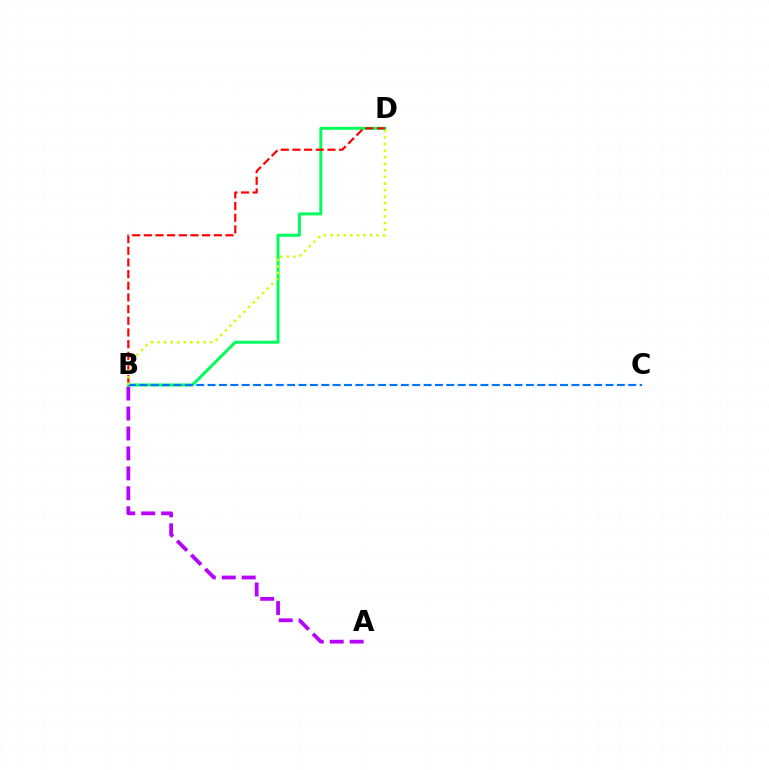{('A', 'B'): [{'color': '#b900ff', 'line_style': 'dashed', 'thickness': 2.71}], ('B', 'D'): [{'color': '#00ff5c', 'line_style': 'solid', 'thickness': 2.14}, {'color': '#ff0000', 'line_style': 'dashed', 'thickness': 1.58}, {'color': '#d1ff00', 'line_style': 'dotted', 'thickness': 1.79}], ('B', 'C'): [{'color': '#0074ff', 'line_style': 'dashed', 'thickness': 1.54}]}